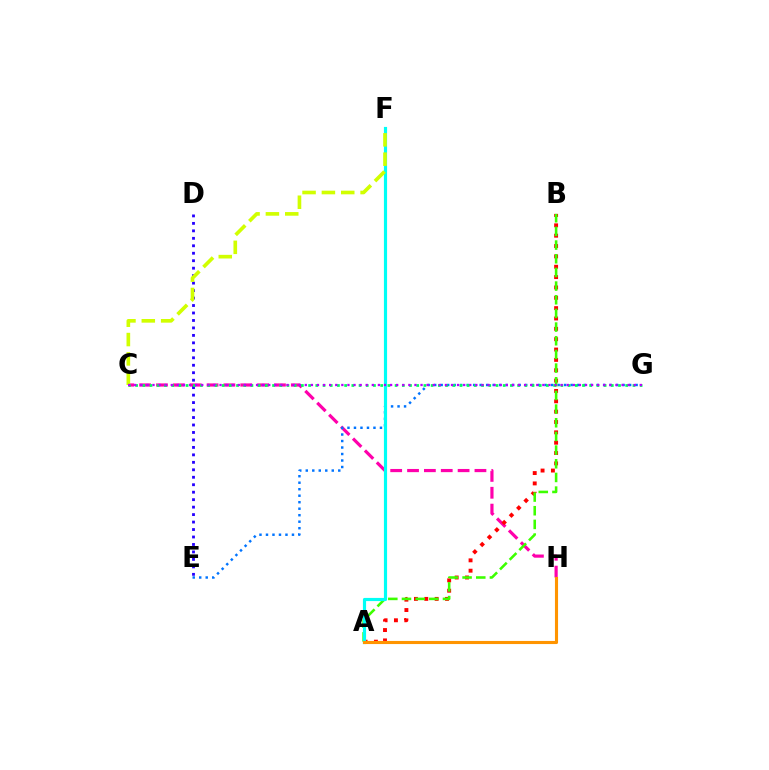{('C', 'H'): [{'color': '#ff00ac', 'line_style': 'dashed', 'thickness': 2.29}], ('E', 'G'): [{'color': '#0074ff', 'line_style': 'dotted', 'thickness': 1.77}], ('A', 'B'): [{'color': '#ff0000', 'line_style': 'dotted', 'thickness': 2.81}, {'color': '#3dff00', 'line_style': 'dashed', 'thickness': 1.86}], ('A', 'F'): [{'color': '#00fff6', 'line_style': 'solid', 'thickness': 2.28}], ('D', 'E'): [{'color': '#2500ff', 'line_style': 'dotted', 'thickness': 2.03}], ('C', 'G'): [{'color': '#00ff5c', 'line_style': 'dotted', 'thickness': 1.96}, {'color': '#b900ff', 'line_style': 'dotted', 'thickness': 1.66}], ('C', 'F'): [{'color': '#d1ff00', 'line_style': 'dashed', 'thickness': 2.63}], ('A', 'H'): [{'color': '#ff9400', 'line_style': 'solid', 'thickness': 2.24}]}